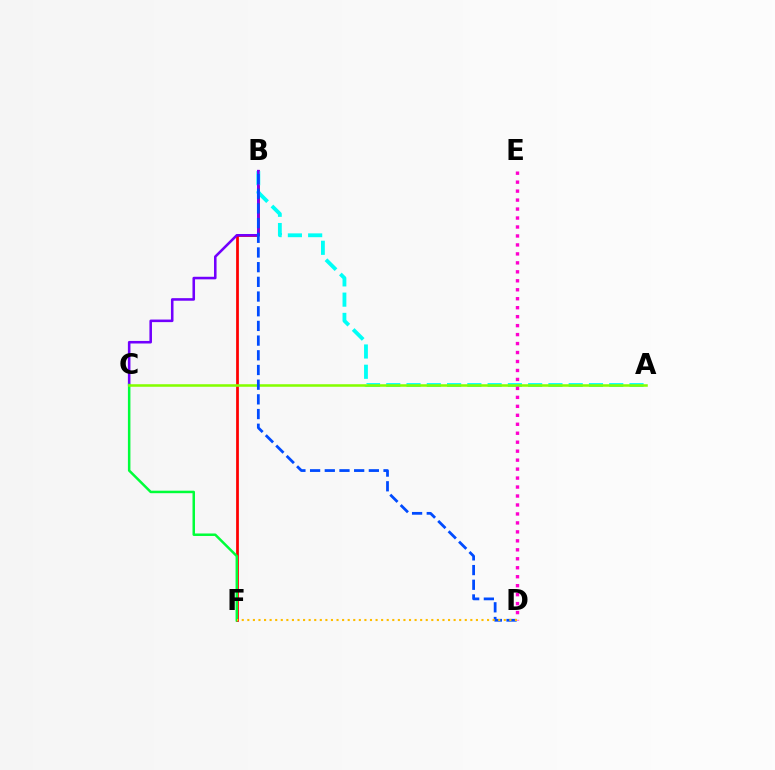{('B', 'F'): [{'color': '#ff0000', 'line_style': 'solid', 'thickness': 1.98}], ('A', 'B'): [{'color': '#00fff6', 'line_style': 'dashed', 'thickness': 2.75}], ('B', 'C'): [{'color': '#7200ff', 'line_style': 'solid', 'thickness': 1.85}], ('C', 'F'): [{'color': '#00ff39', 'line_style': 'solid', 'thickness': 1.8}], ('A', 'C'): [{'color': '#84ff00', 'line_style': 'solid', 'thickness': 1.83}], ('B', 'D'): [{'color': '#004bff', 'line_style': 'dashed', 'thickness': 2.0}], ('D', 'E'): [{'color': '#ff00cf', 'line_style': 'dotted', 'thickness': 2.44}], ('D', 'F'): [{'color': '#ffbd00', 'line_style': 'dotted', 'thickness': 1.51}]}